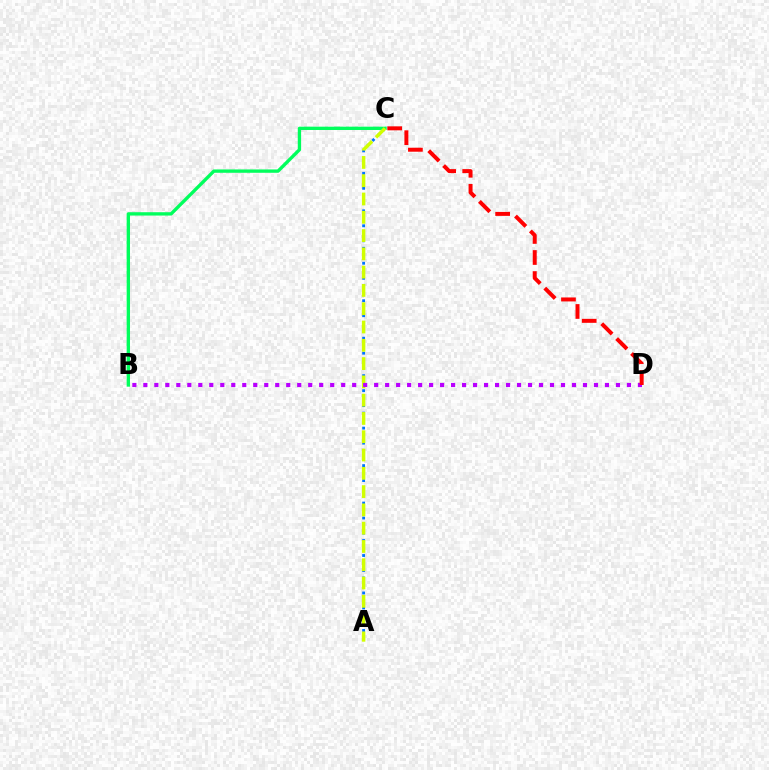{('A', 'C'): [{'color': '#0074ff', 'line_style': 'dotted', 'thickness': 2.04}, {'color': '#d1ff00', 'line_style': 'dashed', 'thickness': 2.48}], ('B', 'C'): [{'color': '#00ff5c', 'line_style': 'solid', 'thickness': 2.4}], ('B', 'D'): [{'color': '#b900ff', 'line_style': 'dotted', 'thickness': 2.99}], ('C', 'D'): [{'color': '#ff0000', 'line_style': 'dashed', 'thickness': 2.86}]}